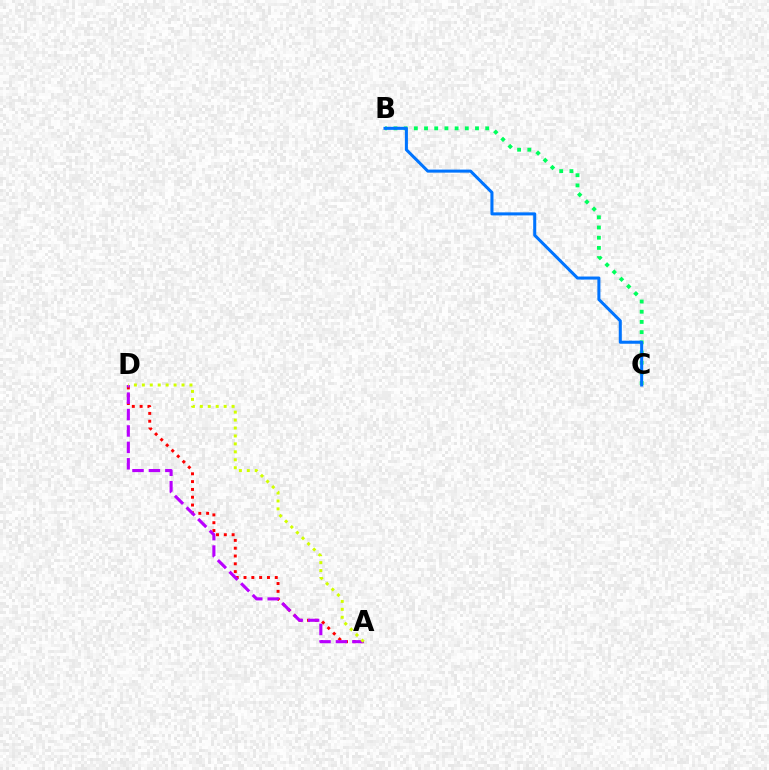{('A', 'D'): [{'color': '#ff0000', 'line_style': 'dotted', 'thickness': 2.12}, {'color': '#b900ff', 'line_style': 'dashed', 'thickness': 2.23}, {'color': '#d1ff00', 'line_style': 'dotted', 'thickness': 2.16}], ('B', 'C'): [{'color': '#00ff5c', 'line_style': 'dotted', 'thickness': 2.77}, {'color': '#0074ff', 'line_style': 'solid', 'thickness': 2.19}]}